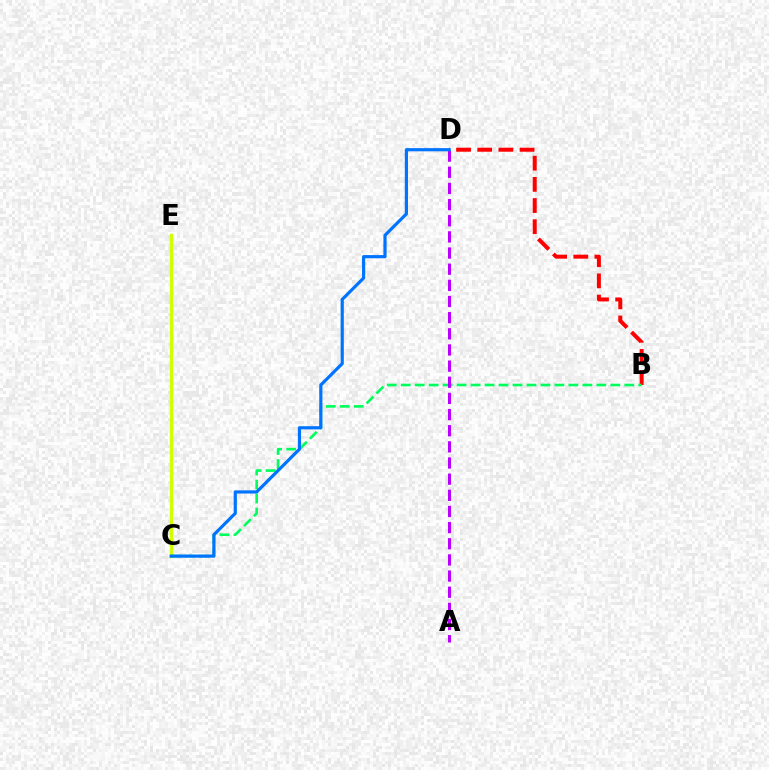{('C', 'E'): [{'color': '#d1ff00', 'line_style': 'solid', 'thickness': 2.38}], ('B', 'D'): [{'color': '#ff0000', 'line_style': 'dashed', 'thickness': 2.88}], ('B', 'C'): [{'color': '#00ff5c', 'line_style': 'dashed', 'thickness': 1.9}], ('A', 'D'): [{'color': '#b900ff', 'line_style': 'dashed', 'thickness': 2.19}], ('C', 'D'): [{'color': '#0074ff', 'line_style': 'solid', 'thickness': 2.29}]}